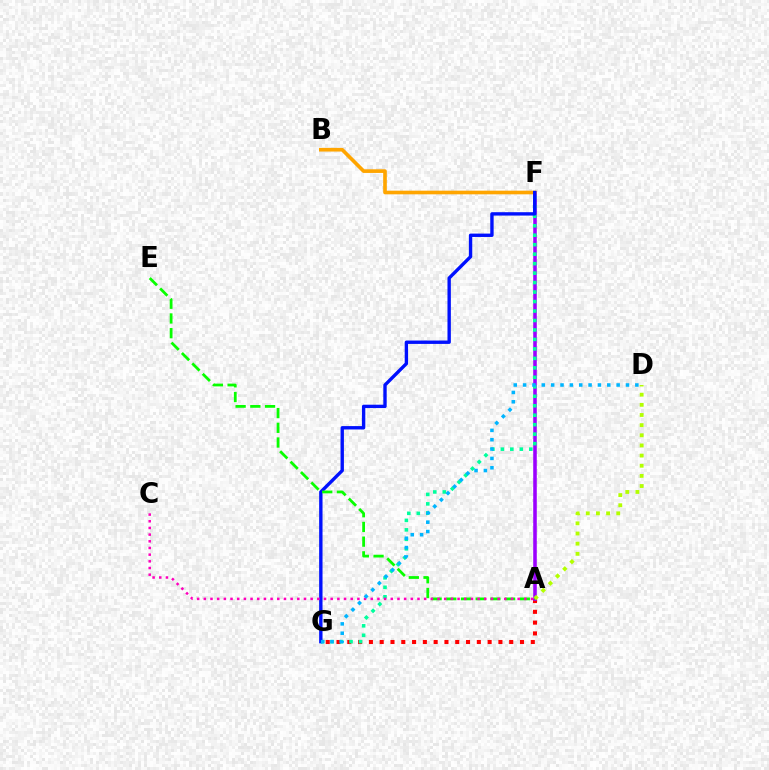{('A', 'G'): [{'color': '#ff0000', 'line_style': 'dotted', 'thickness': 2.93}], ('A', 'F'): [{'color': '#9b00ff', 'line_style': 'solid', 'thickness': 2.57}], ('F', 'G'): [{'color': '#00ff9d', 'line_style': 'dotted', 'thickness': 2.57}, {'color': '#0010ff', 'line_style': 'solid', 'thickness': 2.43}], ('A', 'D'): [{'color': '#b3ff00', 'line_style': 'dotted', 'thickness': 2.76}], ('B', 'F'): [{'color': '#ffa500', 'line_style': 'solid', 'thickness': 2.63}], ('A', 'E'): [{'color': '#08ff00', 'line_style': 'dashed', 'thickness': 2.0}], ('A', 'C'): [{'color': '#ff00bd', 'line_style': 'dotted', 'thickness': 1.81}], ('D', 'G'): [{'color': '#00b5ff', 'line_style': 'dotted', 'thickness': 2.54}]}